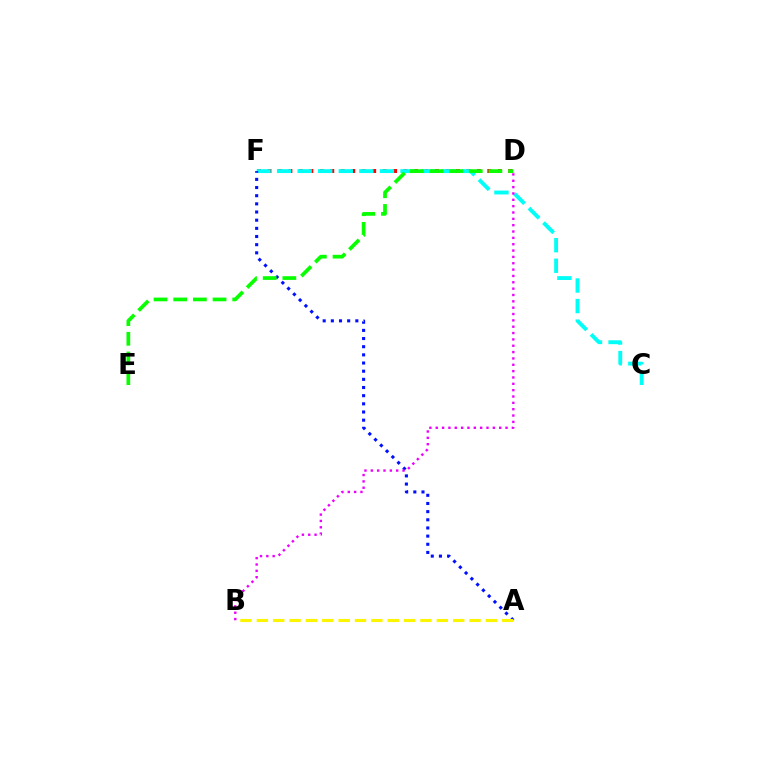{('D', 'F'): [{'color': '#ff0000', 'line_style': 'dotted', 'thickness': 2.85}], ('C', 'F'): [{'color': '#00fff6', 'line_style': 'dashed', 'thickness': 2.79}], ('A', 'F'): [{'color': '#0010ff', 'line_style': 'dotted', 'thickness': 2.22}], ('A', 'B'): [{'color': '#fcf500', 'line_style': 'dashed', 'thickness': 2.22}], ('B', 'D'): [{'color': '#ee00ff', 'line_style': 'dotted', 'thickness': 1.72}], ('D', 'E'): [{'color': '#08ff00', 'line_style': 'dashed', 'thickness': 2.67}]}